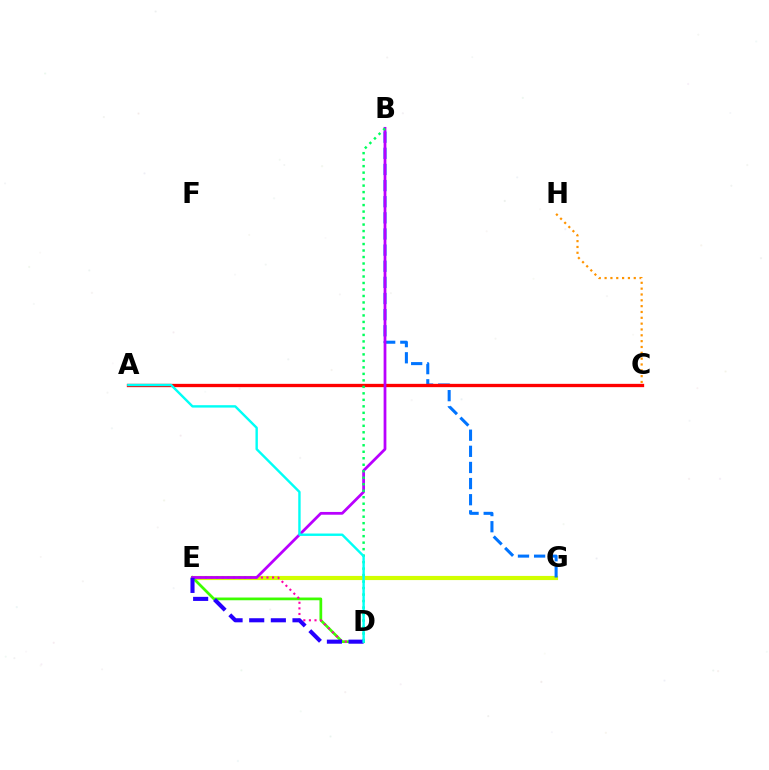{('E', 'G'): [{'color': '#d1ff00', 'line_style': 'solid', 'thickness': 2.98}], ('B', 'G'): [{'color': '#0074ff', 'line_style': 'dashed', 'thickness': 2.19}], ('D', 'E'): [{'color': '#3dff00', 'line_style': 'solid', 'thickness': 1.97}, {'color': '#ff00ac', 'line_style': 'dotted', 'thickness': 1.52}, {'color': '#2500ff', 'line_style': 'dashed', 'thickness': 2.94}], ('A', 'C'): [{'color': '#ff0000', 'line_style': 'solid', 'thickness': 2.38}], ('B', 'E'): [{'color': '#b900ff', 'line_style': 'solid', 'thickness': 1.99}], ('B', 'D'): [{'color': '#00ff5c', 'line_style': 'dotted', 'thickness': 1.76}], ('C', 'H'): [{'color': '#ff9400', 'line_style': 'dotted', 'thickness': 1.58}], ('A', 'D'): [{'color': '#00fff6', 'line_style': 'solid', 'thickness': 1.73}]}